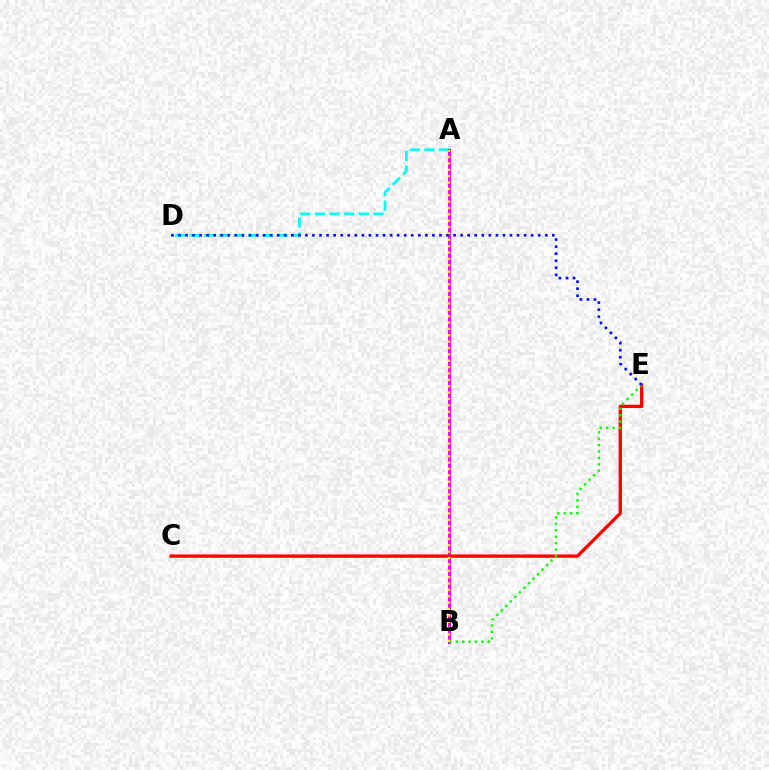{('A', 'D'): [{'color': '#00fff6', 'line_style': 'dashed', 'thickness': 1.99}], ('A', 'B'): [{'color': '#ee00ff', 'line_style': 'solid', 'thickness': 2.18}, {'color': '#fcf500', 'line_style': 'dotted', 'thickness': 1.73}], ('C', 'E'): [{'color': '#ff0000', 'line_style': 'solid', 'thickness': 2.38}], ('B', 'E'): [{'color': '#08ff00', 'line_style': 'dotted', 'thickness': 1.74}], ('D', 'E'): [{'color': '#0010ff', 'line_style': 'dotted', 'thickness': 1.92}]}